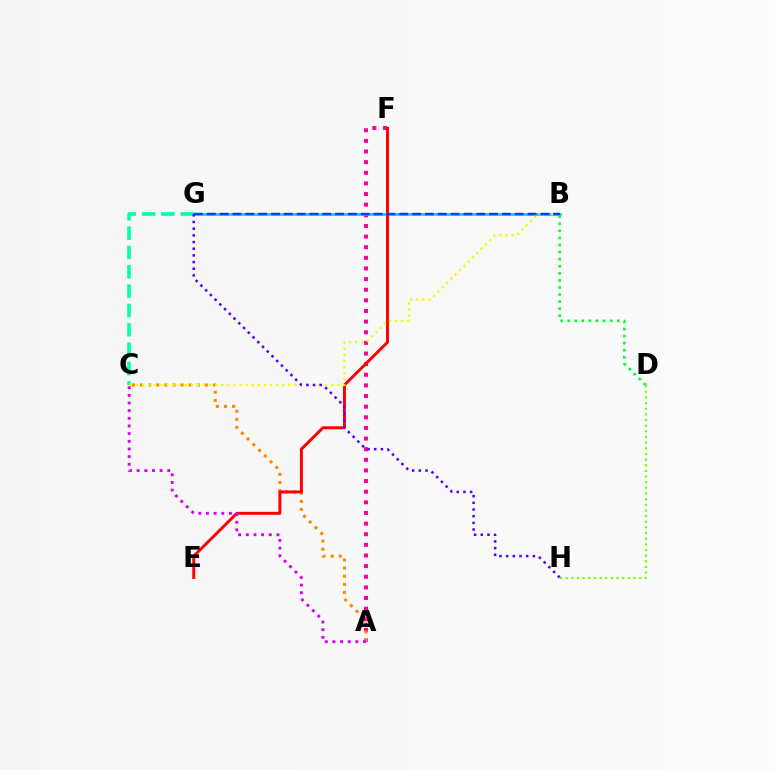{('C', 'G'): [{'color': '#00ffaf', 'line_style': 'dashed', 'thickness': 2.63}], ('A', 'F'): [{'color': '#ff00a0', 'line_style': 'dotted', 'thickness': 2.89}], ('A', 'C'): [{'color': '#ff8800', 'line_style': 'dotted', 'thickness': 2.2}, {'color': '#d600ff', 'line_style': 'dotted', 'thickness': 2.08}], ('B', 'G'): [{'color': '#00c7ff', 'line_style': 'solid', 'thickness': 1.83}, {'color': '#003fff', 'line_style': 'dashed', 'thickness': 1.74}], ('E', 'F'): [{'color': '#ff0000', 'line_style': 'solid', 'thickness': 2.13}], ('B', 'C'): [{'color': '#eeff00', 'line_style': 'dotted', 'thickness': 1.65}], ('G', 'H'): [{'color': '#4f00ff', 'line_style': 'dotted', 'thickness': 1.81}], ('B', 'D'): [{'color': '#00ff27', 'line_style': 'dotted', 'thickness': 1.92}], ('D', 'H'): [{'color': '#66ff00', 'line_style': 'dotted', 'thickness': 1.53}]}